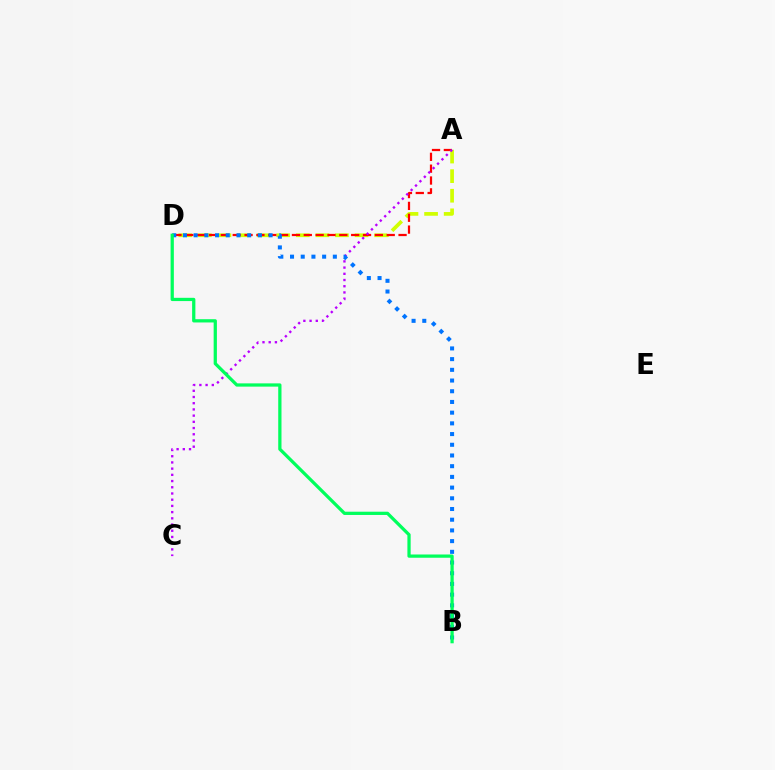{('A', 'D'): [{'color': '#d1ff00', 'line_style': 'dashed', 'thickness': 2.66}, {'color': '#ff0000', 'line_style': 'dashed', 'thickness': 1.61}], ('A', 'C'): [{'color': '#b900ff', 'line_style': 'dotted', 'thickness': 1.69}], ('B', 'D'): [{'color': '#0074ff', 'line_style': 'dotted', 'thickness': 2.91}, {'color': '#00ff5c', 'line_style': 'solid', 'thickness': 2.34}]}